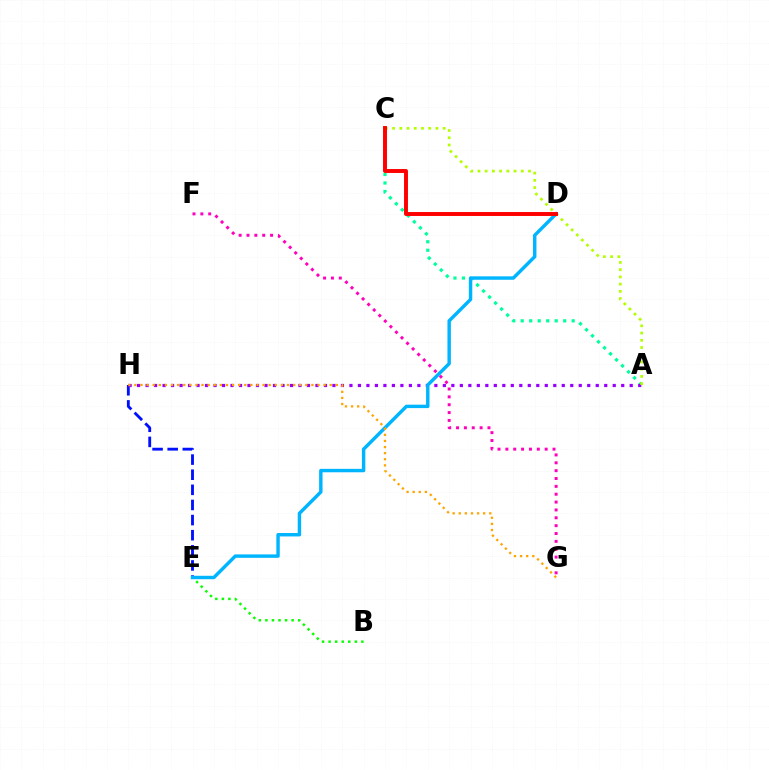{('E', 'H'): [{'color': '#0010ff', 'line_style': 'dashed', 'thickness': 2.05}], ('A', 'C'): [{'color': '#00ff9d', 'line_style': 'dotted', 'thickness': 2.31}, {'color': '#b3ff00', 'line_style': 'dotted', 'thickness': 1.96}], ('A', 'H'): [{'color': '#9b00ff', 'line_style': 'dotted', 'thickness': 2.31}], ('B', 'E'): [{'color': '#08ff00', 'line_style': 'dotted', 'thickness': 1.78}], ('D', 'E'): [{'color': '#00b5ff', 'line_style': 'solid', 'thickness': 2.47}], ('F', 'G'): [{'color': '#ff00bd', 'line_style': 'dotted', 'thickness': 2.14}], ('G', 'H'): [{'color': '#ffa500', 'line_style': 'dotted', 'thickness': 1.66}], ('C', 'D'): [{'color': '#ff0000', 'line_style': 'solid', 'thickness': 2.83}]}